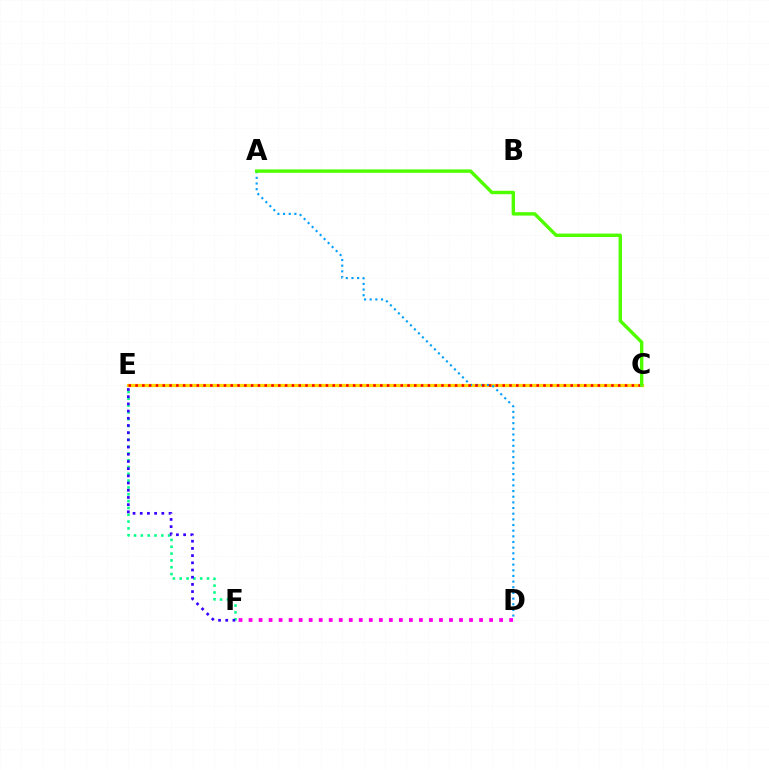{('E', 'F'): [{'color': '#00ff86', 'line_style': 'dotted', 'thickness': 1.85}, {'color': '#3700ff', 'line_style': 'dotted', 'thickness': 1.96}], ('C', 'E'): [{'color': '#ffd500', 'line_style': 'solid', 'thickness': 2.32}, {'color': '#ff0000', 'line_style': 'dotted', 'thickness': 1.85}], ('A', 'D'): [{'color': '#009eff', 'line_style': 'dotted', 'thickness': 1.54}], ('D', 'F'): [{'color': '#ff00ed', 'line_style': 'dotted', 'thickness': 2.72}], ('A', 'C'): [{'color': '#4fff00', 'line_style': 'solid', 'thickness': 2.46}]}